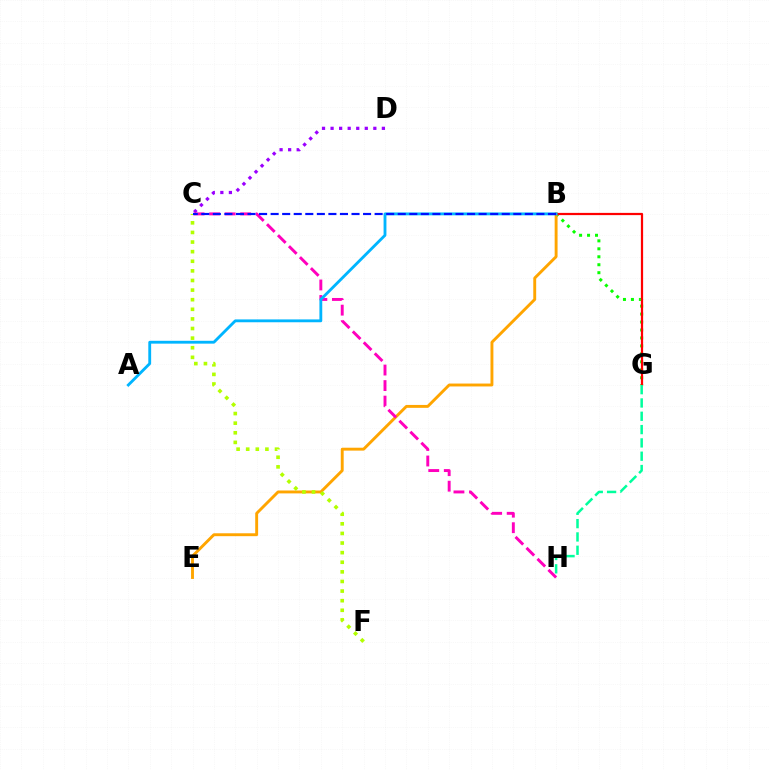{('B', 'G'): [{'color': '#08ff00', 'line_style': 'dotted', 'thickness': 2.16}, {'color': '#ff0000', 'line_style': 'solid', 'thickness': 1.6}], ('B', 'E'): [{'color': '#ffa500', 'line_style': 'solid', 'thickness': 2.09}], ('C', 'D'): [{'color': '#9b00ff', 'line_style': 'dotted', 'thickness': 2.32}], ('C', 'F'): [{'color': '#b3ff00', 'line_style': 'dotted', 'thickness': 2.61}], ('C', 'H'): [{'color': '#ff00bd', 'line_style': 'dashed', 'thickness': 2.11}], ('A', 'B'): [{'color': '#00b5ff', 'line_style': 'solid', 'thickness': 2.05}], ('B', 'C'): [{'color': '#0010ff', 'line_style': 'dashed', 'thickness': 1.57}], ('G', 'H'): [{'color': '#00ff9d', 'line_style': 'dashed', 'thickness': 1.81}]}